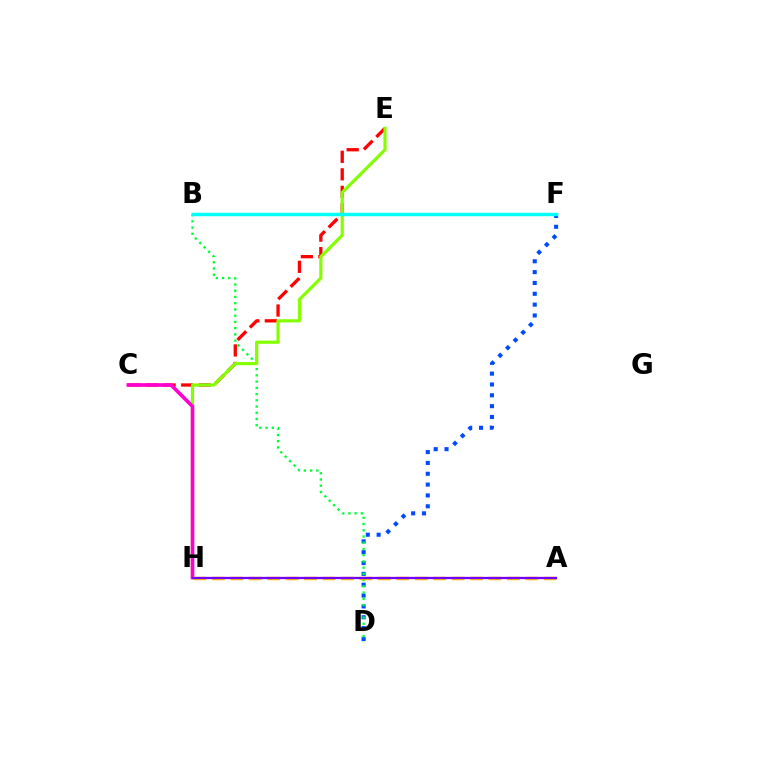{('D', 'F'): [{'color': '#004bff', 'line_style': 'dotted', 'thickness': 2.95}], ('B', 'D'): [{'color': '#00ff39', 'line_style': 'dotted', 'thickness': 1.69}], ('C', 'E'): [{'color': '#ff0000', 'line_style': 'dashed', 'thickness': 2.38}], ('E', 'H'): [{'color': '#84ff00', 'line_style': 'solid', 'thickness': 2.3}], ('C', 'H'): [{'color': '#ff00cf', 'line_style': 'solid', 'thickness': 2.61}], ('A', 'H'): [{'color': '#ffbd00', 'line_style': 'dashed', 'thickness': 2.5}, {'color': '#7200ff', 'line_style': 'solid', 'thickness': 1.63}], ('B', 'F'): [{'color': '#00fff6', 'line_style': 'solid', 'thickness': 2.49}]}